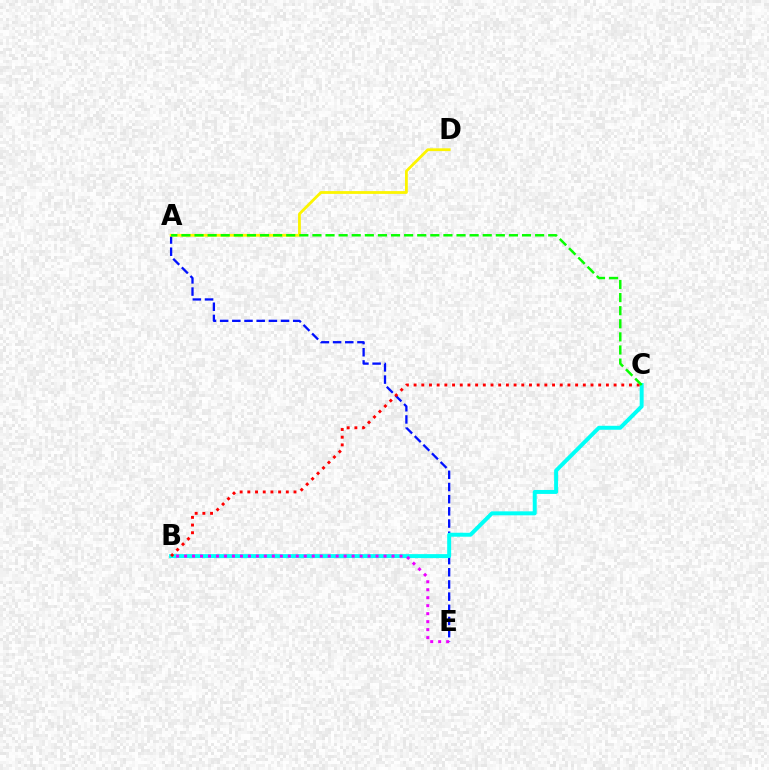{('A', 'E'): [{'color': '#0010ff', 'line_style': 'dashed', 'thickness': 1.65}], ('B', 'C'): [{'color': '#00fff6', 'line_style': 'solid', 'thickness': 2.86}, {'color': '#ff0000', 'line_style': 'dotted', 'thickness': 2.09}], ('A', 'D'): [{'color': '#fcf500', 'line_style': 'solid', 'thickness': 2.01}], ('B', 'E'): [{'color': '#ee00ff', 'line_style': 'dotted', 'thickness': 2.17}], ('A', 'C'): [{'color': '#08ff00', 'line_style': 'dashed', 'thickness': 1.78}]}